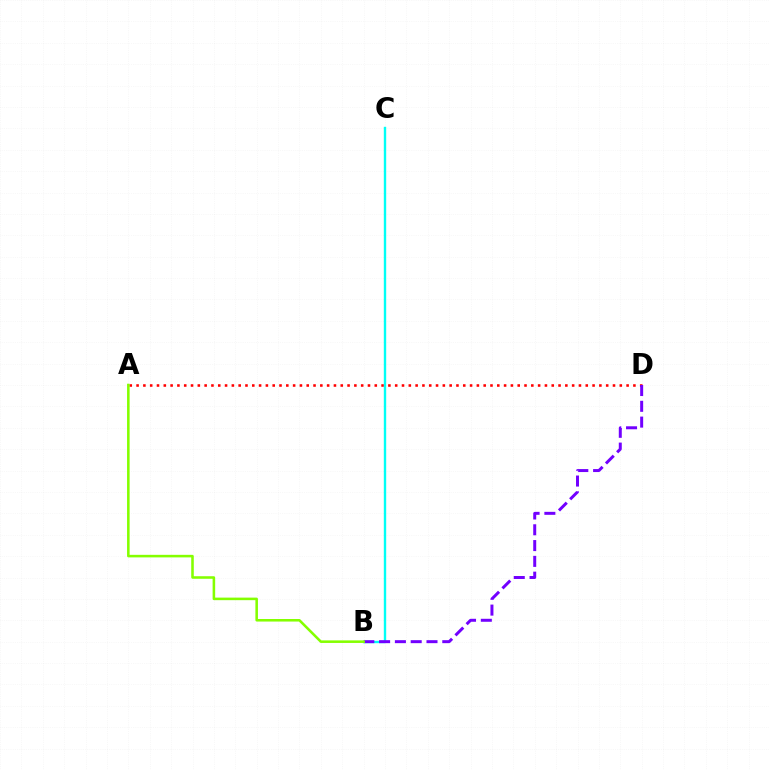{('A', 'D'): [{'color': '#ff0000', 'line_style': 'dotted', 'thickness': 1.85}], ('B', 'C'): [{'color': '#00fff6', 'line_style': 'solid', 'thickness': 1.72}], ('B', 'D'): [{'color': '#7200ff', 'line_style': 'dashed', 'thickness': 2.15}], ('A', 'B'): [{'color': '#84ff00', 'line_style': 'solid', 'thickness': 1.84}]}